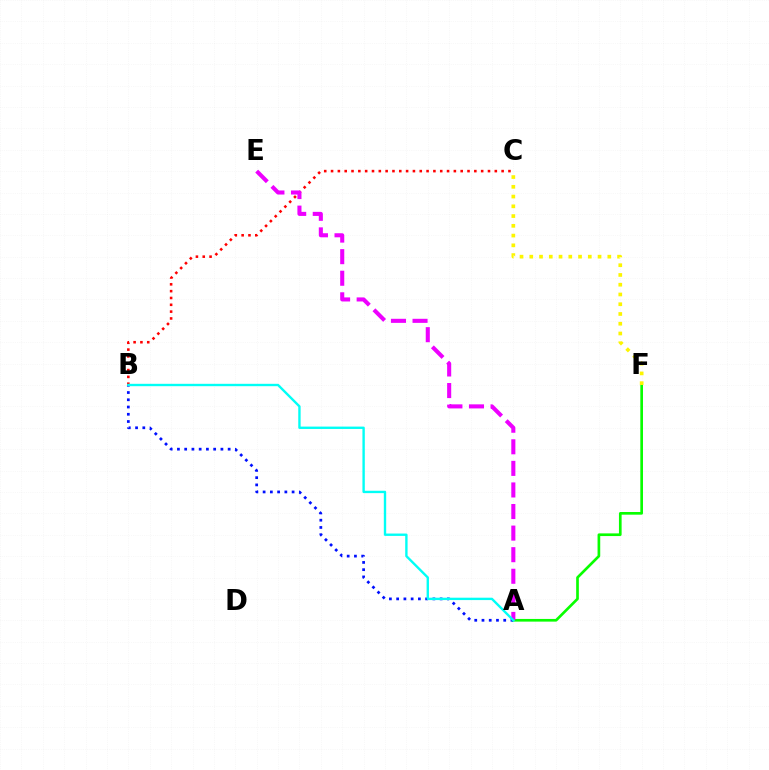{('A', 'F'): [{'color': '#08ff00', 'line_style': 'solid', 'thickness': 1.93}], ('A', 'B'): [{'color': '#0010ff', 'line_style': 'dotted', 'thickness': 1.97}, {'color': '#00fff6', 'line_style': 'solid', 'thickness': 1.71}], ('B', 'C'): [{'color': '#ff0000', 'line_style': 'dotted', 'thickness': 1.85}], ('A', 'E'): [{'color': '#ee00ff', 'line_style': 'dashed', 'thickness': 2.93}], ('C', 'F'): [{'color': '#fcf500', 'line_style': 'dotted', 'thickness': 2.65}]}